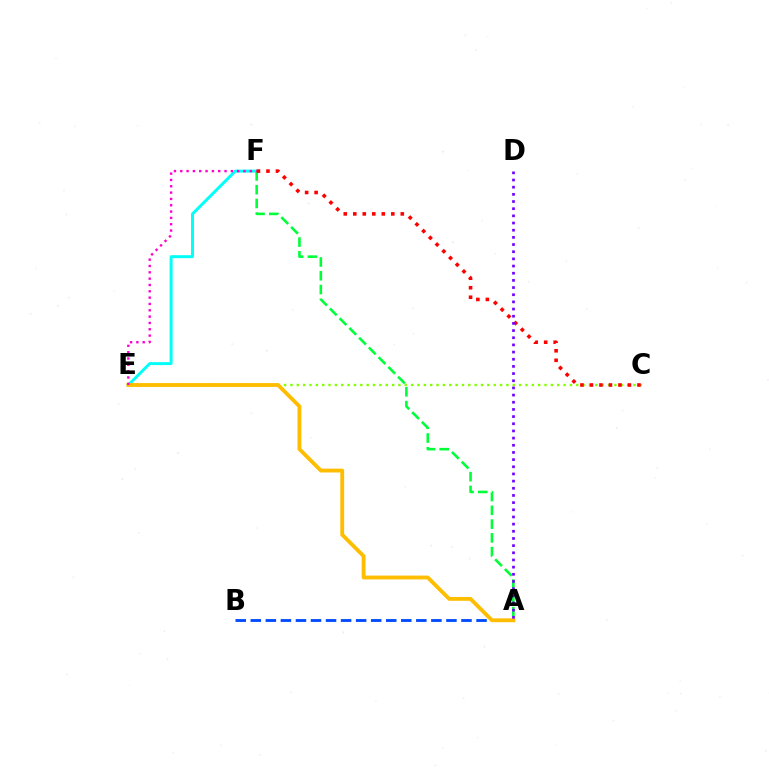{('A', 'B'): [{'color': '#004bff', 'line_style': 'dashed', 'thickness': 2.04}], ('C', 'E'): [{'color': '#84ff00', 'line_style': 'dotted', 'thickness': 1.73}], ('E', 'F'): [{'color': '#00fff6', 'line_style': 'solid', 'thickness': 2.13}, {'color': '#ff00cf', 'line_style': 'dotted', 'thickness': 1.72}], ('A', 'E'): [{'color': '#ffbd00', 'line_style': 'solid', 'thickness': 2.76}], ('A', 'F'): [{'color': '#00ff39', 'line_style': 'dashed', 'thickness': 1.87}], ('C', 'F'): [{'color': '#ff0000', 'line_style': 'dotted', 'thickness': 2.58}], ('A', 'D'): [{'color': '#7200ff', 'line_style': 'dotted', 'thickness': 1.95}]}